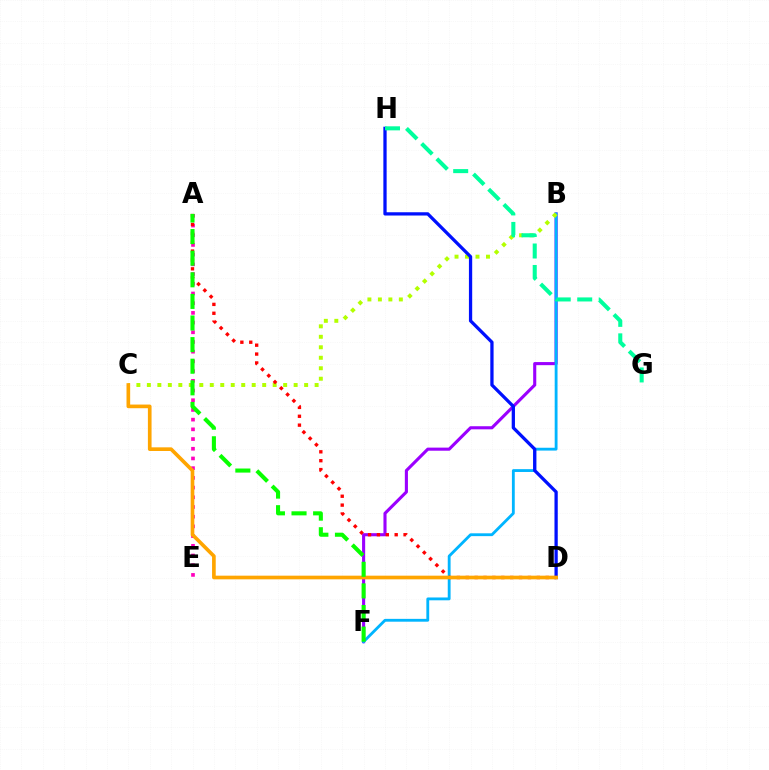{('B', 'F'): [{'color': '#9b00ff', 'line_style': 'solid', 'thickness': 2.23}, {'color': '#00b5ff', 'line_style': 'solid', 'thickness': 2.04}], ('A', 'E'): [{'color': '#ff00bd', 'line_style': 'dotted', 'thickness': 2.64}], ('B', 'C'): [{'color': '#b3ff00', 'line_style': 'dotted', 'thickness': 2.85}], ('D', 'H'): [{'color': '#0010ff', 'line_style': 'solid', 'thickness': 2.35}], ('A', 'D'): [{'color': '#ff0000', 'line_style': 'dotted', 'thickness': 2.41}], ('G', 'H'): [{'color': '#00ff9d', 'line_style': 'dashed', 'thickness': 2.92}], ('C', 'D'): [{'color': '#ffa500', 'line_style': 'solid', 'thickness': 2.64}], ('A', 'F'): [{'color': '#08ff00', 'line_style': 'dashed', 'thickness': 2.94}]}